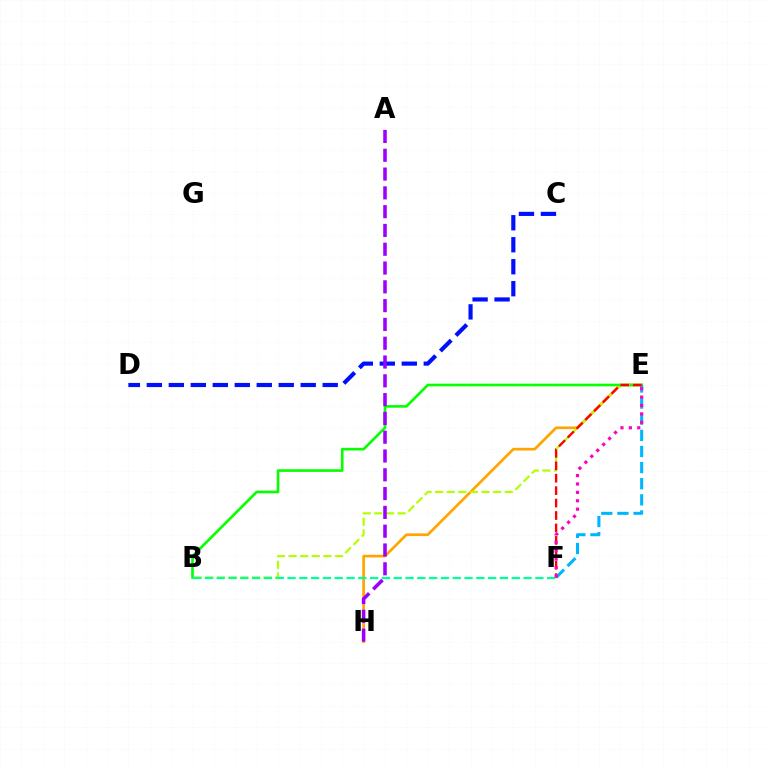{('C', 'D'): [{'color': '#0010ff', 'line_style': 'dashed', 'thickness': 2.99}], ('E', 'H'): [{'color': '#ffa500', 'line_style': 'solid', 'thickness': 1.94}], ('B', 'E'): [{'color': '#08ff00', 'line_style': 'solid', 'thickness': 1.91}, {'color': '#b3ff00', 'line_style': 'dashed', 'thickness': 1.58}], ('B', 'F'): [{'color': '#00ff9d', 'line_style': 'dashed', 'thickness': 1.6}], ('A', 'H'): [{'color': '#9b00ff', 'line_style': 'dashed', 'thickness': 2.55}], ('E', 'F'): [{'color': '#00b5ff', 'line_style': 'dashed', 'thickness': 2.19}, {'color': '#ff0000', 'line_style': 'dashed', 'thickness': 1.69}, {'color': '#ff00bd', 'line_style': 'dotted', 'thickness': 2.28}]}